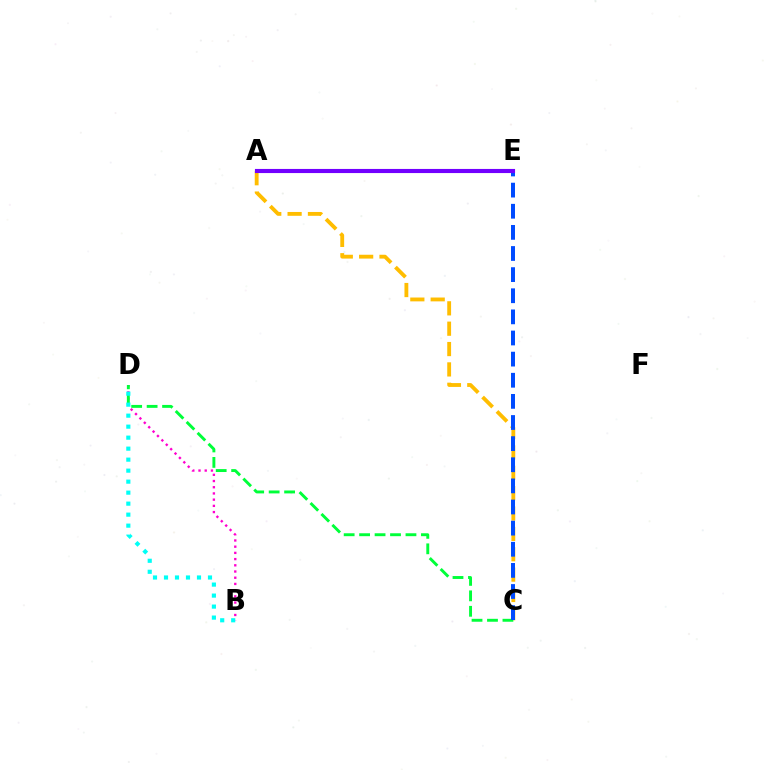{('A', 'E'): [{'color': '#ff0000', 'line_style': 'dotted', 'thickness': 1.71}, {'color': '#84ff00', 'line_style': 'dashed', 'thickness': 2.75}, {'color': '#7200ff', 'line_style': 'solid', 'thickness': 2.97}], ('B', 'D'): [{'color': '#ff00cf', 'line_style': 'dotted', 'thickness': 1.69}, {'color': '#00fff6', 'line_style': 'dotted', 'thickness': 2.99}], ('A', 'C'): [{'color': '#ffbd00', 'line_style': 'dashed', 'thickness': 2.77}], ('C', 'D'): [{'color': '#00ff39', 'line_style': 'dashed', 'thickness': 2.1}], ('C', 'E'): [{'color': '#004bff', 'line_style': 'dashed', 'thickness': 2.87}]}